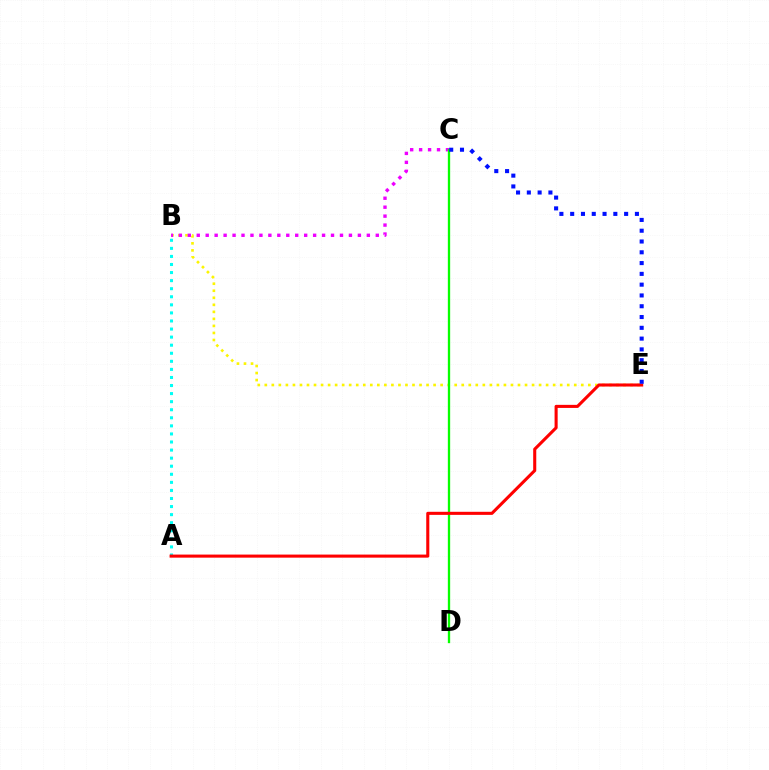{('B', 'E'): [{'color': '#fcf500', 'line_style': 'dotted', 'thickness': 1.91}], ('B', 'C'): [{'color': '#ee00ff', 'line_style': 'dotted', 'thickness': 2.43}], ('A', 'B'): [{'color': '#00fff6', 'line_style': 'dotted', 'thickness': 2.19}], ('C', 'D'): [{'color': '#08ff00', 'line_style': 'solid', 'thickness': 1.67}], ('A', 'E'): [{'color': '#ff0000', 'line_style': 'solid', 'thickness': 2.21}], ('C', 'E'): [{'color': '#0010ff', 'line_style': 'dotted', 'thickness': 2.93}]}